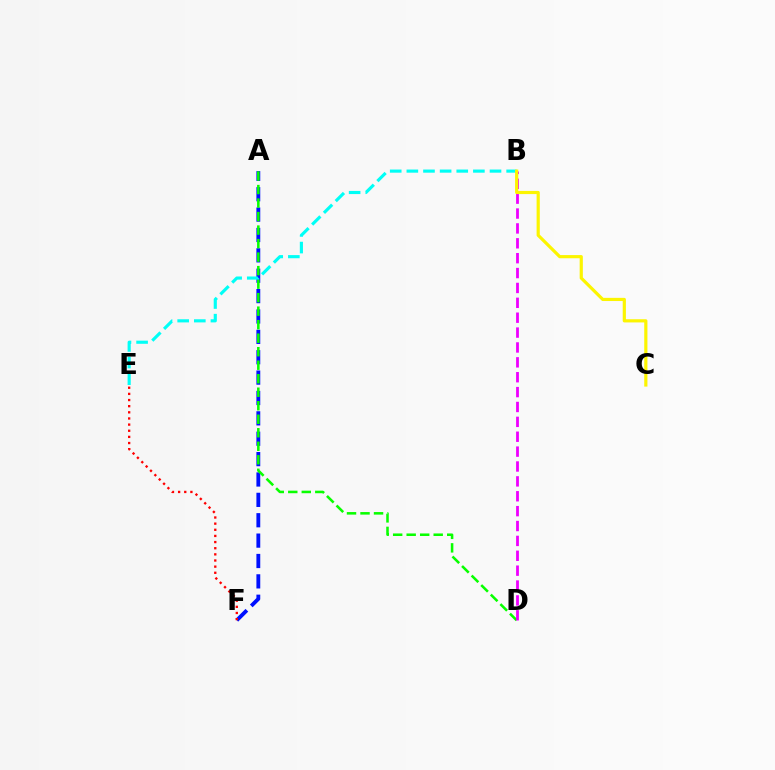{('A', 'F'): [{'color': '#0010ff', 'line_style': 'dashed', 'thickness': 2.77}], ('A', 'D'): [{'color': '#08ff00', 'line_style': 'dashed', 'thickness': 1.84}], ('B', 'D'): [{'color': '#ee00ff', 'line_style': 'dashed', 'thickness': 2.02}], ('B', 'E'): [{'color': '#00fff6', 'line_style': 'dashed', 'thickness': 2.26}], ('E', 'F'): [{'color': '#ff0000', 'line_style': 'dotted', 'thickness': 1.67}], ('B', 'C'): [{'color': '#fcf500', 'line_style': 'solid', 'thickness': 2.29}]}